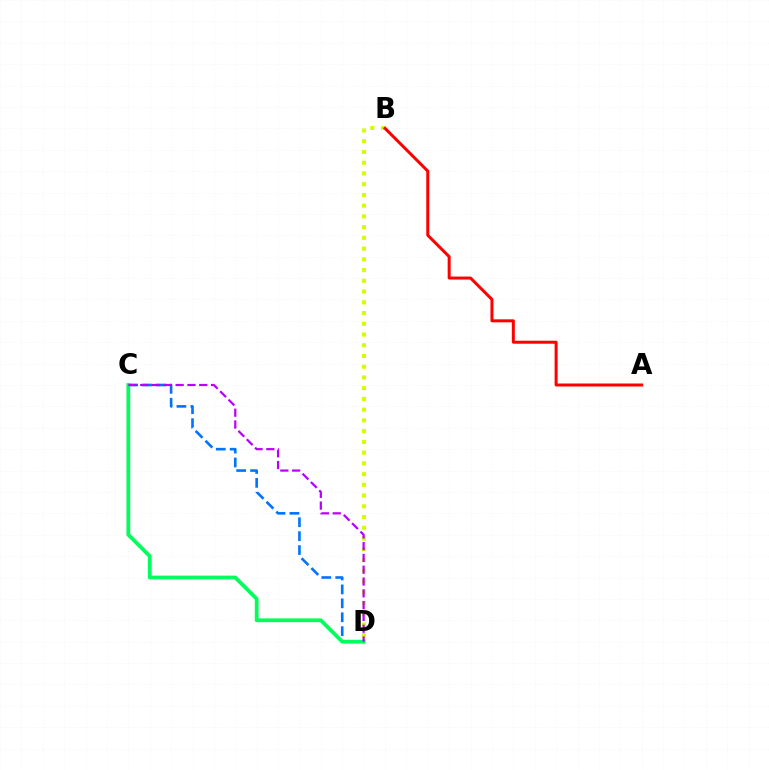{('C', 'D'): [{'color': '#0074ff', 'line_style': 'dashed', 'thickness': 1.89}, {'color': '#00ff5c', 'line_style': 'solid', 'thickness': 2.72}, {'color': '#b900ff', 'line_style': 'dashed', 'thickness': 1.6}], ('B', 'D'): [{'color': '#d1ff00', 'line_style': 'dotted', 'thickness': 2.92}], ('A', 'B'): [{'color': '#ff0000', 'line_style': 'solid', 'thickness': 2.16}]}